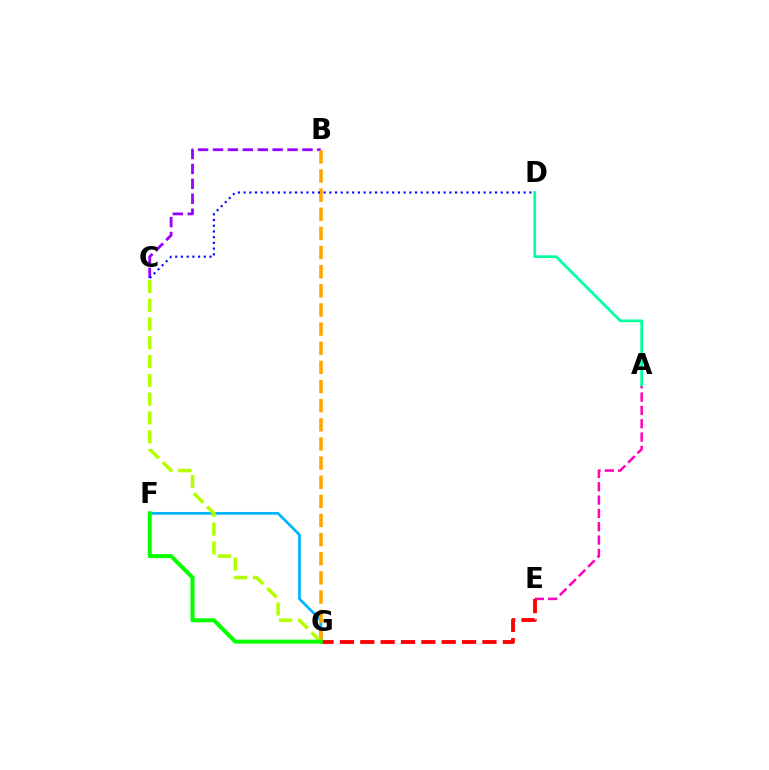{('F', 'G'): [{'color': '#00b5ff', 'line_style': 'solid', 'thickness': 1.96}, {'color': '#08ff00', 'line_style': 'solid', 'thickness': 2.9}], ('B', 'C'): [{'color': '#9b00ff', 'line_style': 'dashed', 'thickness': 2.03}], ('A', 'E'): [{'color': '#ff00bd', 'line_style': 'dashed', 'thickness': 1.81}], ('A', 'D'): [{'color': '#00ff9d', 'line_style': 'solid', 'thickness': 1.95}], ('B', 'G'): [{'color': '#ffa500', 'line_style': 'dashed', 'thickness': 2.6}], ('C', 'G'): [{'color': '#b3ff00', 'line_style': 'dashed', 'thickness': 2.55}], ('E', 'G'): [{'color': '#ff0000', 'line_style': 'dashed', 'thickness': 2.77}], ('C', 'D'): [{'color': '#0010ff', 'line_style': 'dotted', 'thickness': 1.55}]}